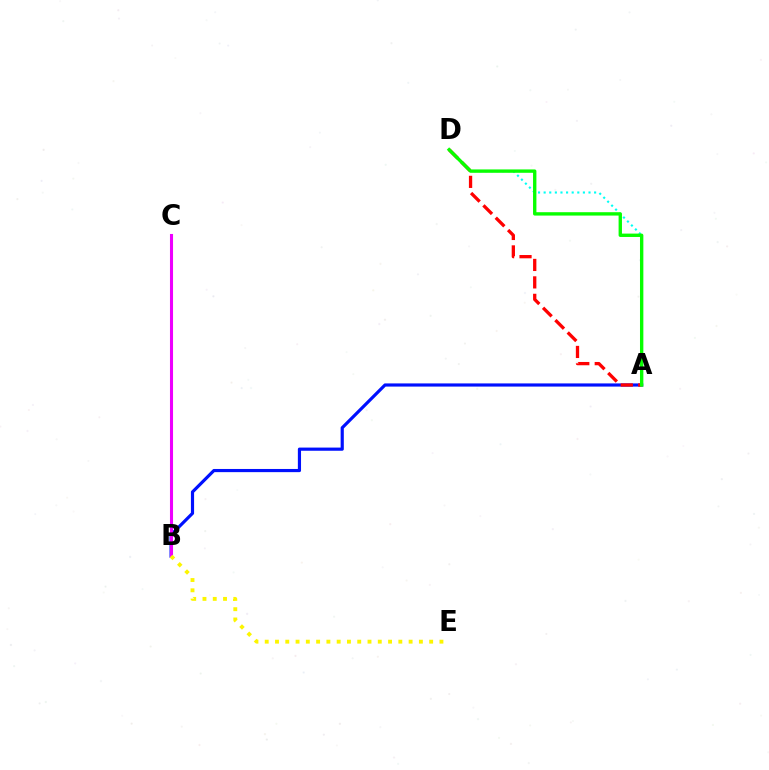{('A', 'B'): [{'color': '#0010ff', 'line_style': 'solid', 'thickness': 2.28}], ('A', 'D'): [{'color': '#00fff6', 'line_style': 'dotted', 'thickness': 1.52}, {'color': '#ff0000', 'line_style': 'dashed', 'thickness': 2.37}, {'color': '#08ff00', 'line_style': 'solid', 'thickness': 2.42}], ('B', 'C'): [{'color': '#ee00ff', 'line_style': 'solid', 'thickness': 2.21}], ('B', 'E'): [{'color': '#fcf500', 'line_style': 'dotted', 'thickness': 2.79}]}